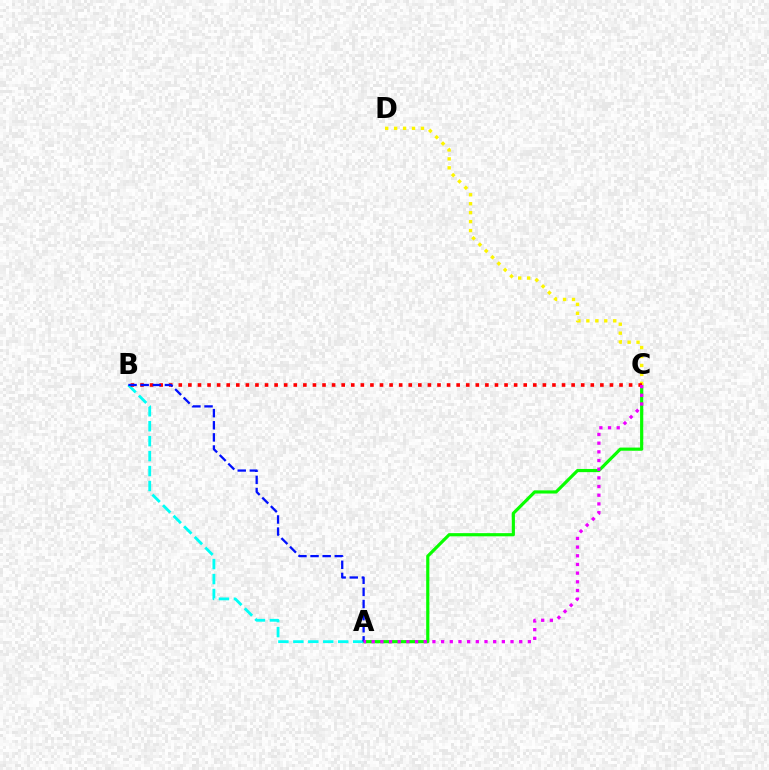{('A', 'C'): [{'color': '#08ff00', 'line_style': 'solid', 'thickness': 2.29}, {'color': '#ee00ff', 'line_style': 'dotted', 'thickness': 2.36}], ('A', 'B'): [{'color': '#00fff6', 'line_style': 'dashed', 'thickness': 2.03}, {'color': '#0010ff', 'line_style': 'dashed', 'thickness': 1.65}], ('C', 'D'): [{'color': '#fcf500', 'line_style': 'dotted', 'thickness': 2.43}], ('B', 'C'): [{'color': '#ff0000', 'line_style': 'dotted', 'thickness': 2.6}]}